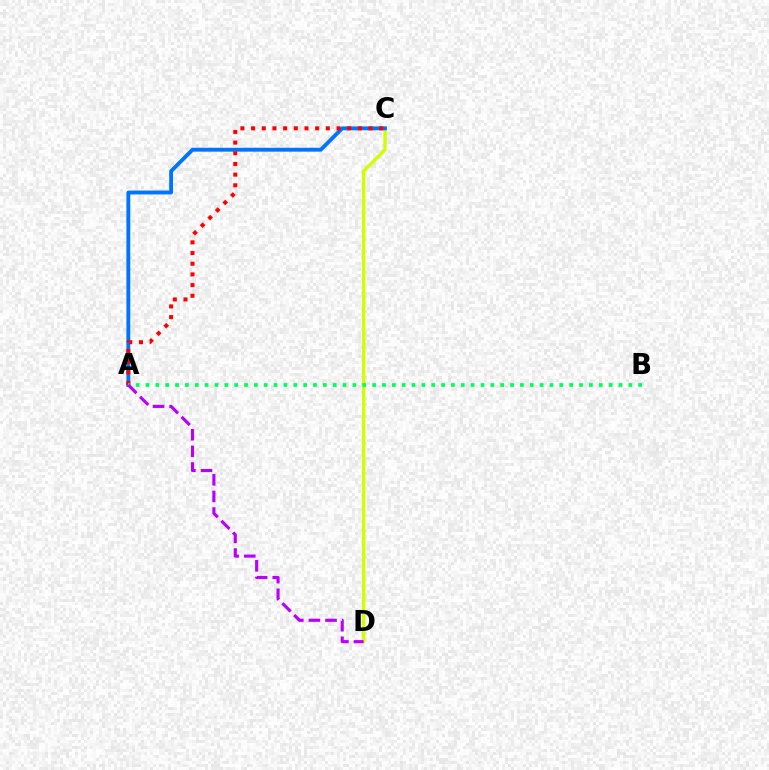{('C', 'D'): [{'color': '#d1ff00', 'line_style': 'solid', 'thickness': 2.4}], ('A', 'C'): [{'color': '#0074ff', 'line_style': 'solid', 'thickness': 2.78}, {'color': '#ff0000', 'line_style': 'dotted', 'thickness': 2.9}], ('A', 'B'): [{'color': '#00ff5c', 'line_style': 'dotted', 'thickness': 2.68}], ('A', 'D'): [{'color': '#b900ff', 'line_style': 'dashed', 'thickness': 2.26}]}